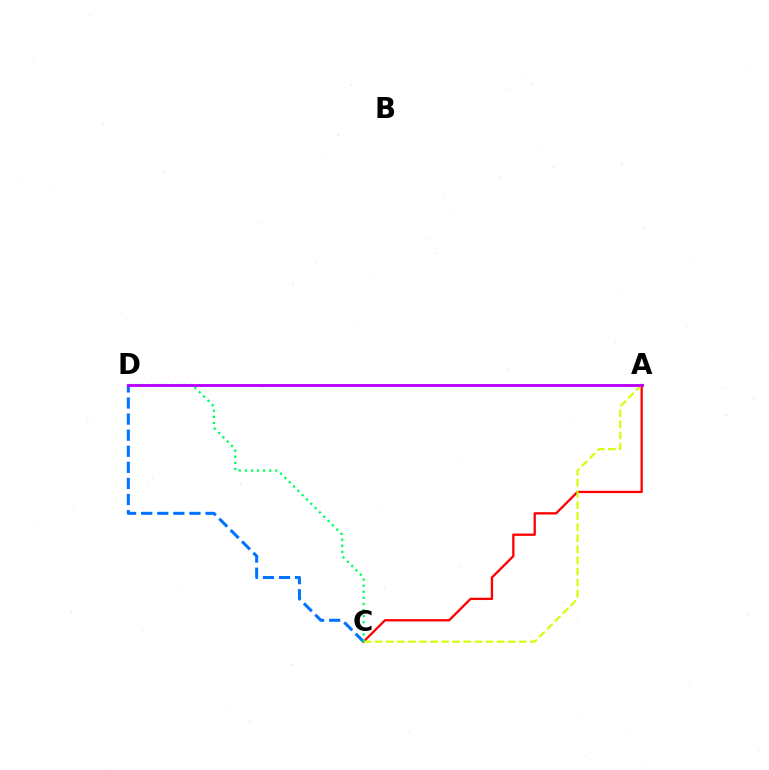{('A', 'C'): [{'color': '#ff0000', 'line_style': 'solid', 'thickness': 1.65}, {'color': '#d1ff00', 'line_style': 'dashed', 'thickness': 1.51}], ('C', 'D'): [{'color': '#0074ff', 'line_style': 'dashed', 'thickness': 2.19}, {'color': '#00ff5c', 'line_style': 'dotted', 'thickness': 1.66}], ('A', 'D'): [{'color': '#b900ff', 'line_style': 'solid', 'thickness': 2.07}]}